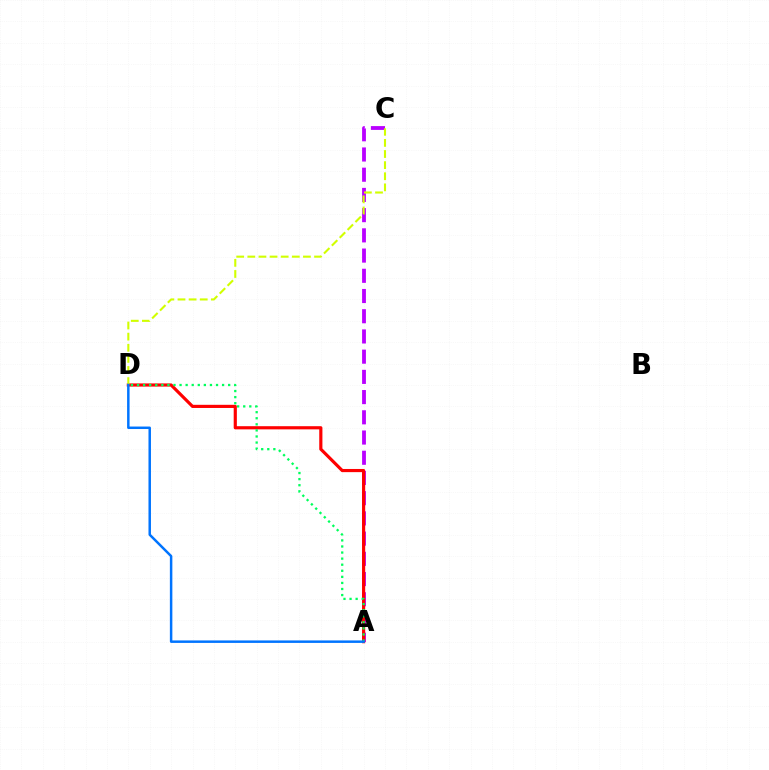{('A', 'C'): [{'color': '#b900ff', 'line_style': 'dashed', 'thickness': 2.75}], ('A', 'D'): [{'color': '#ff0000', 'line_style': 'solid', 'thickness': 2.28}, {'color': '#00ff5c', 'line_style': 'dotted', 'thickness': 1.65}, {'color': '#0074ff', 'line_style': 'solid', 'thickness': 1.79}], ('C', 'D'): [{'color': '#d1ff00', 'line_style': 'dashed', 'thickness': 1.51}]}